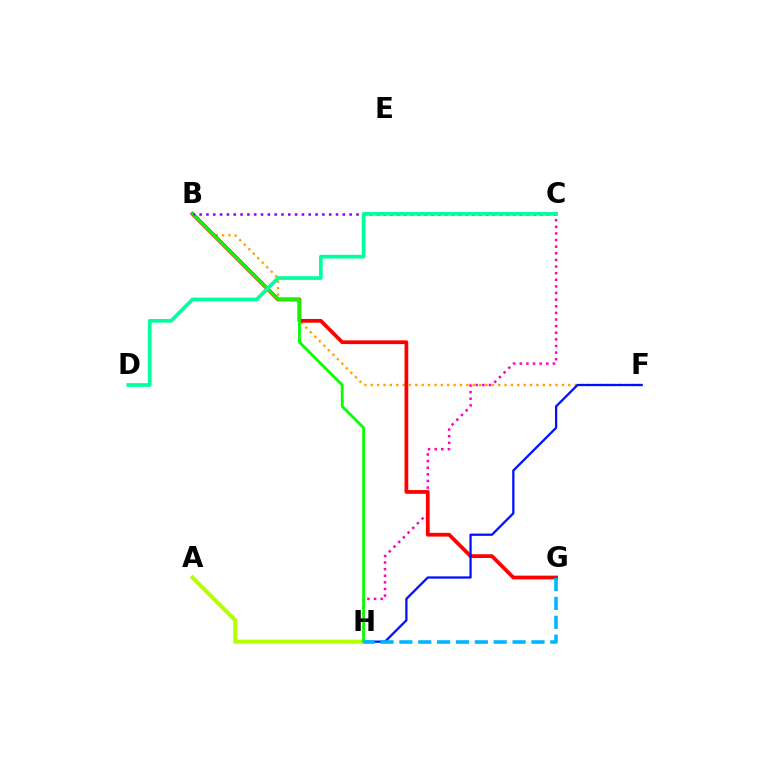{('B', 'F'): [{'color': '#ffa500', 'line_style': 'dotted', 'thickness': 1.73}], ('C', 'H'): [{'color': '#ff00bd', 'line_style': 'dotted', 'thickness': 1.8}], ('B', 'G'): [{'color': '#ff0000', 'line_style': 'solid', 'thickness': 2.69}], ('A', 'H'): [{'color': '#b3ff00', 'line_style': 'solid', 'thickness': 2.94}], ('F', 'H'): [{'color': '#0010ff', 'line_style': 'solid', 'thickness': 1.63}], ('B', 'H'): [{'color': '#08ff00', 'line_style': 'solid', 'thickness': 2.02}], ('G', 'H'): [{'color': '#00b5ff', 'line_style': 'dashed', 'thickness': 2.56}], ('B', 'C'): [{'color': '#9b00ff', 'line_style': 'dotted', 'thickness': 1.85}], ('C', 'D'): [{'color': '#00ff9d', 'line_style': 'solid', 'thickness': 2.67}]}